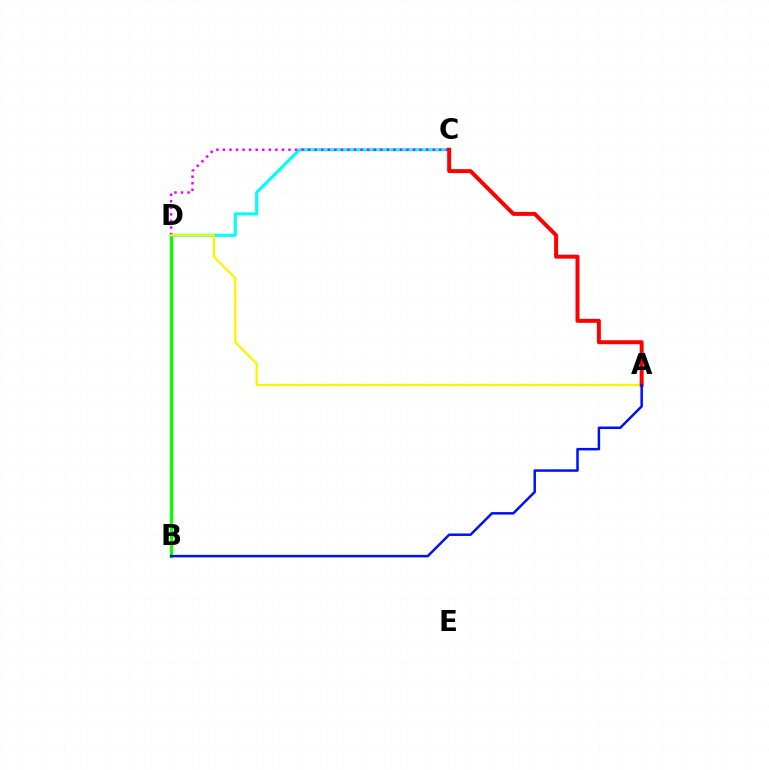{('C', 'D'): [{'color': '#00fff6', 'line_style': 'solid', 'thickness': 2.25}, {'color': '#ee00ff', 'line_style': 'dotted', 'thickness': 1.78}], ('B', 'D'): [{'color': '#08ff00', 'line_style': 'solid', 'thickness': 2.36}], ('A', 'D'): [{'color': '#fcf500', 'line_style': 'solid', 'thickness': 1.65}], ('A', 'C'): [{'color': '#ff0000', 'line_style': 'solid', 'thickness': 2.86}], ('A', 'B'): [{'color': '#0010ff', 'line_style': 'solid', 'thickness': 1.8}]}